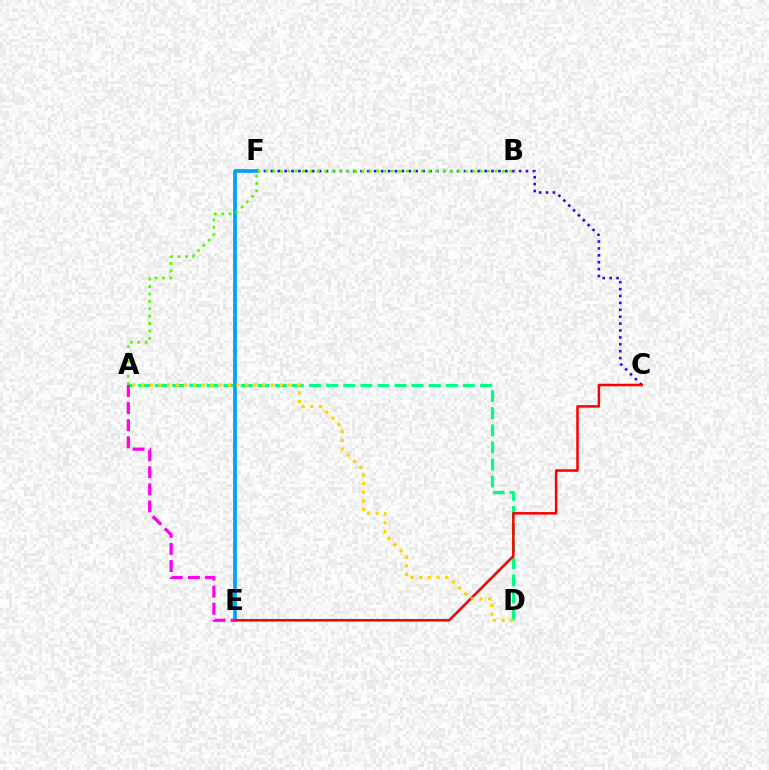{('C', 'F'): [{'color': '#3700ff', 'line_style': 'dotted', 'thickness': 1.87}], ('A', 'D'): [{'color': '#00ff86', 'line_style': 'dashed', 'thickness': 2.32}, {'color': '#ffd500', 'line_style': 'dotted', 'thickness': 2.35}], ('E', 'F'): [{'color': '#009eff', 'line_style': 'solid', 'thickness': 2.64}], ('A', 'B'): [{'color': '#4fff00', 'line_style': 'dotted', 'thickness': 2.01}], ('C', 'E'): [{'color': '#ff0000', 'line_style': 'solid', 'thickness': 1.82}], ('A', 'E'): [{'color': '#ff00ed', 'line_style': 'dashed', 'thickness': 2.32}]}